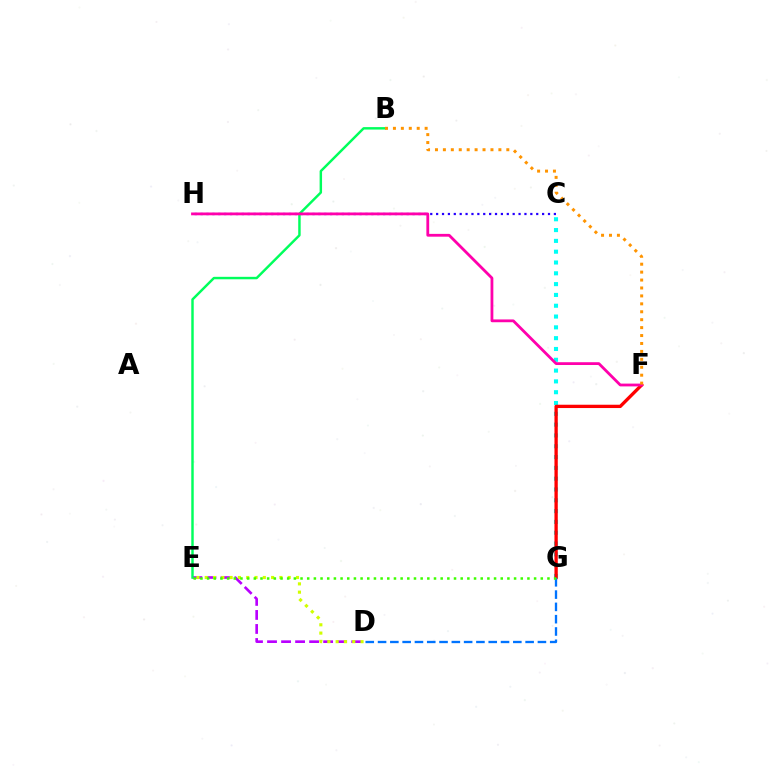{('C', 'G'): [{'color': '#00fff6', 'line_style': 'dotted', 'thickness': 2.94}], ('C', 'H'): [{'color': '#2500ff', 'line_style': 'dotted', 'thickness': 1.6}], ('D', 'E'): [{'color': '#b900ff', 'line_style': 'dashed', 'thickness': 1.91}, {'color': '#d1ff00', 'line_style': 'dotted', 'thickness': 2.25}], ('B', 'E'): [{'color': '#00ff5c', 'line_style': 'solid', 'thickness': 1.77}], ('F', 'G'): [{'color': '#ff0000', 'line_style': 'solid', 'thickness': 2.39}], ('D', 'G'): [{'color': '#0074ff', 'line_style': 'dashed', 'thickness': 1.67}], ('F', 'H'): [{'color': '#ff00ac', 'line_style': 'solid', 'thickness': 2.01}], ('E', 'G'): [{'color': '#3dff00', 'line_style': 'dotted', 'thickness': 1.81}], ('B', 'F'): [{'color': '#ff9400', 'line_style': 'dotted', 'thickness': 2.15}]}